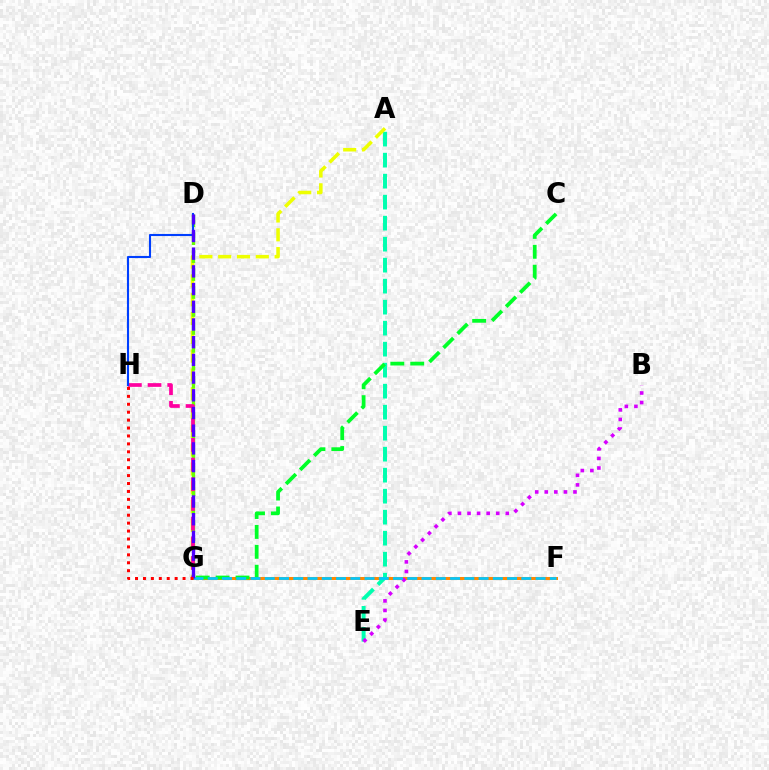{('F', 'G'): [{'color': '#ff8800', 'line_style': 'solid', 'thickness': 2.19}, {'color': '#00c7ff', 'line_style': 'dashed', 'thickness': 1.94}], ('A', 'E'): [{'color': '#00ffaf', 'line_style': 'dashed', 'thickness': 2.85}], ('C', 'G'): [{'color': '#00ff27', 'line_style': 'dashed', 'thickness': 2.7}], ('B', 'E'): [{'color': '#d600ff', 'line_style': 'dotted', 'thickness': 2.6}], ('A', 'G'): [{'color': '#eeff00', 'line_style': 'dashed', 'thickness': 2.55}], ('D', 'G'): [{'color': '#66ff00', 'line_style': 'dashed', 'thickness': 2.44}, {'color': '#4f00ff', 'line_style': 'dashed', 'thickness': 2.4}], ('G', 'H'): [{'color': '#ff00a0', 'line_style': 'dashed', 'thickness': 2.67}, {'color': '#ff0000', 'line_style': 'dotted', 'thickness': 2.15}], ('D', 'H'): [{'color': '#003fff', 'line_style': 'solid', 'thickness': 1.51}]}